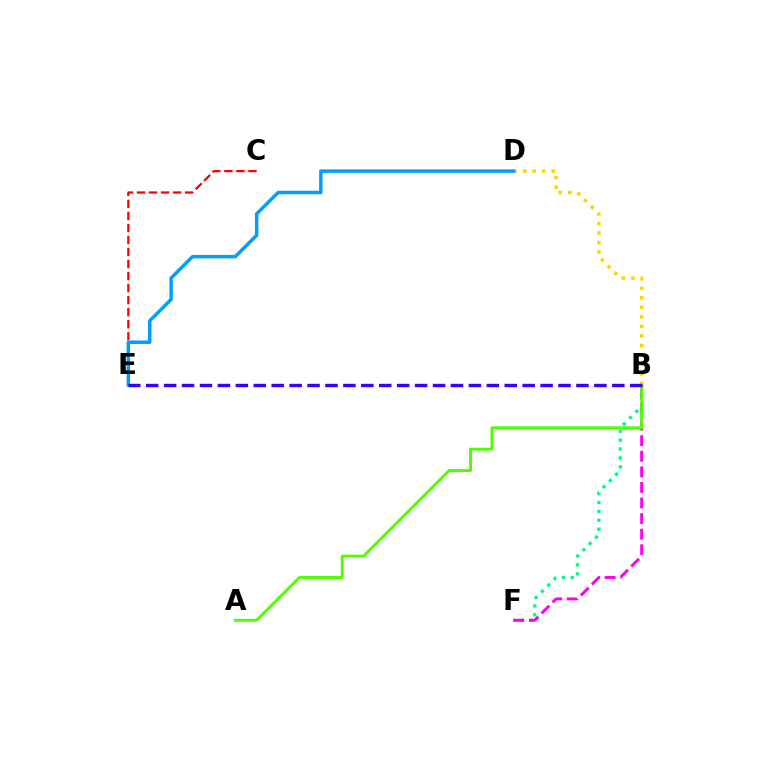{('B', 'F'): [{'color': '#00ff86', 'line_style': 'dotted', 'thickness': 2.42}, {'color': '#ff00ed', 'line_style': 'dashed', 'thickness': 2.12}], ('A', 'B'): [{'color': '#4fff00', 'line_style': 'solid', 'thickness': 2.1}], ('C', 'E'): [{'color': '#ff0000', 'line_style': 'dashed', 'thickness': 1.63}], ('B', 'D'): [{'color': '#ffd500', 'line_style': 'dotted', 'thickness': 2.58}], ('D', 'E'): [{'color': '#009eff', 'line_style': 'solid', 'thickness': 2.51}], ('B', 'E'): [{'color': '#3700ff', 'line_style': 'dashed', 'thickness': 2.44}]}